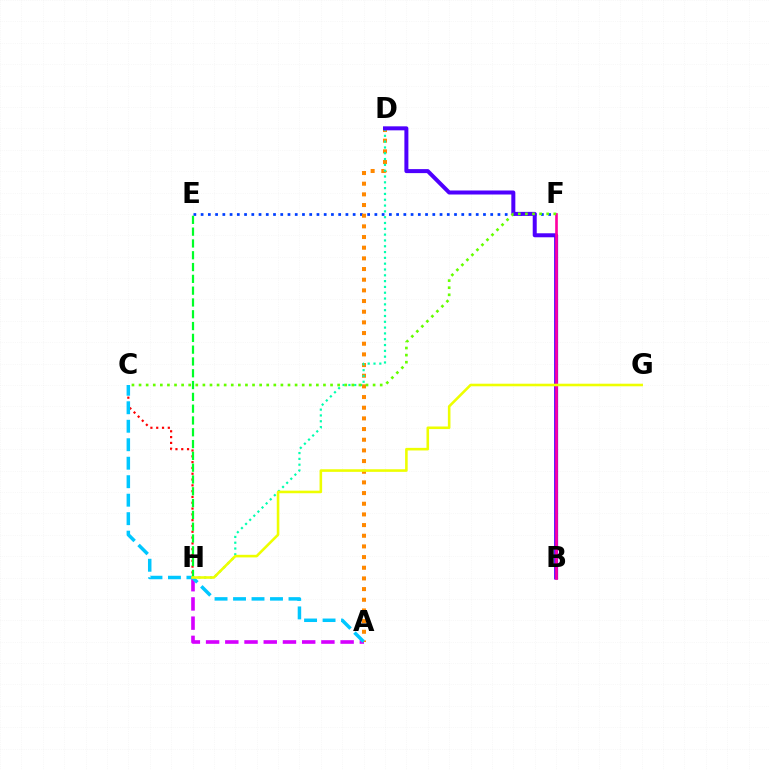{('A', 'H'): [{'color': '#d600ff', 'line_style': 'dashed', 'thickness': 2.61}], ('E', 'F'): [{'color': '#003fff', 'line_style': 'dotted', 'thickness': 1.97}], ('A', 'D'): [{'color': '#ff8800', 'line_style': 'dotted', 'thickness': 2.9}], ('D', 'H'): [{'color': '#00ffaf', 'line_style': 'dotted', 'thickness': 1.58}], ('C', 'H'): [{'color': '#ff0000', 'line_style': 'dotted', 'thickness': 1.58}], ('B', 'D'): [{'color': '#4f00ff', 'line_style': 'solid', 'thickness': 2.88}], ('A', 'C'): [{'color': '#00c7ff', 'line_style': 'dashed', 'thickness': 2.51}], ('B', 'F'): [{'color': '#ff00a0', 'line_style': 'solid', 'thickness': 1.9}], ('E', 'H'): [{'color': '#00ff27', 'line_style': 'dashed', 'thickness': 1.6}], ('C', 'F'): [{'color': '#66ff00', 'line_style': 'dotted', 'thickness': 1.93}], ('G', 'H'): [{'color': '#eeff00', 'line_style': 'solid', 'thickness': 1.86}]}